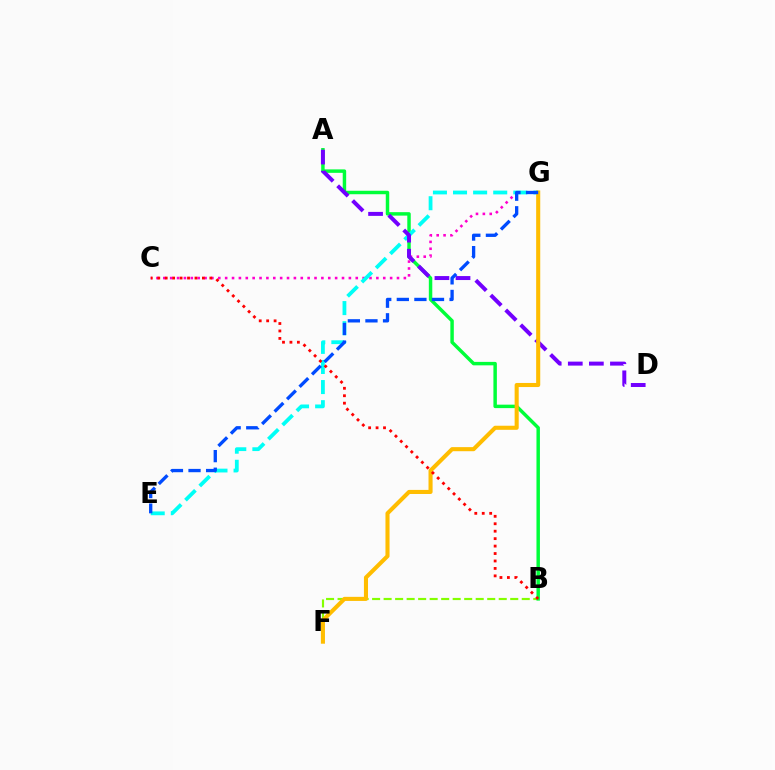{('B', 'F'): [{'color': '#84ff00', 'line_style': 'dashed', 'thickness': 1.56}], ('A', 'B'): [{'color': '#00ff39', 'line_style': 'solid', 'thickness': 2.49}], ('C', 'G'): [{'color': '#ff00cf', 'line_style': 'dotted', 'thickness': 1.87}], ('E', 'G'): [{'color': '#00fff6', 'line_style': 'dashed', 'thickness': 2.73}, {'color': '#004bff', 'line_style': 'dashed', 'thickness': 2.39}], ('A', 'D'): [{'color': '#7200ff', 'line_style': 'dashed', 'thickness': 2.86}], ('F', 'G'): [{'color': '#ffbd00', 'line_style': 'solid', 'thickness': 2.94}], ('B', 'C'): [{'color': '#ff0000', 'line_style': 'dotted', 'thickness': 2.02}]}